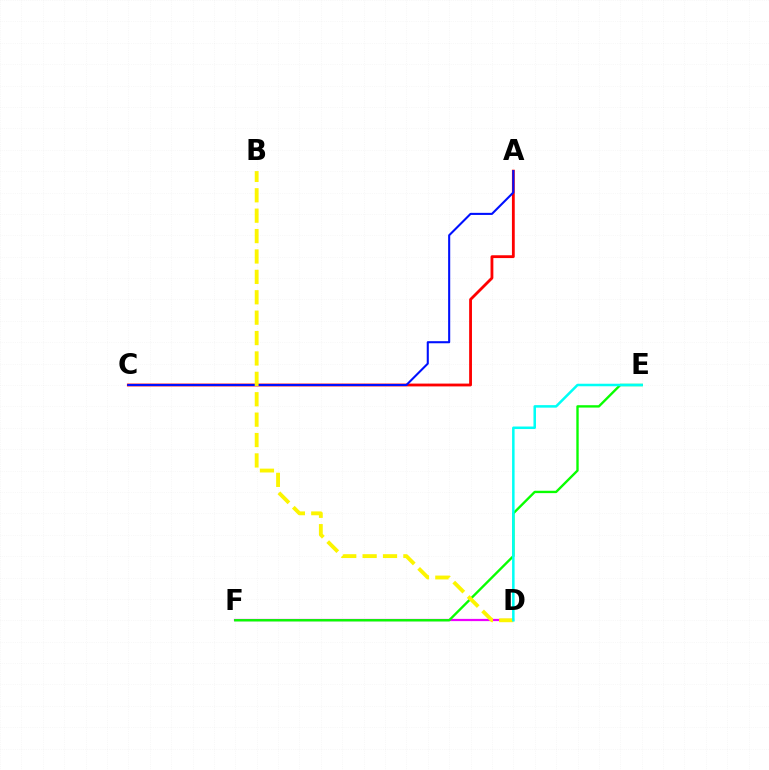{('D', 'F'): [{'color': '#ee00ff', 'line_style': 'solid', 'thickness': 1.6}], ('E', 'F'): [{'color': '#08ff00', 'line_style': 'solid', 'thickness': 1.71}], ('A', 'C'): [{'color': '#ff0000', 'line_style': 'solid', 'thickness': 2.03}, {'color': '#0010ff', 'line_style': 'solid', 'thickness': 1.5}], ('B', 'D'): [{'color': '#fcf500', 'line_style': 'dashed', 'thickness': 2.77}], ('D', 'E'): [{'color': '#00fff6', 'line_style': 'solid', 'thickness': 1.81}]}